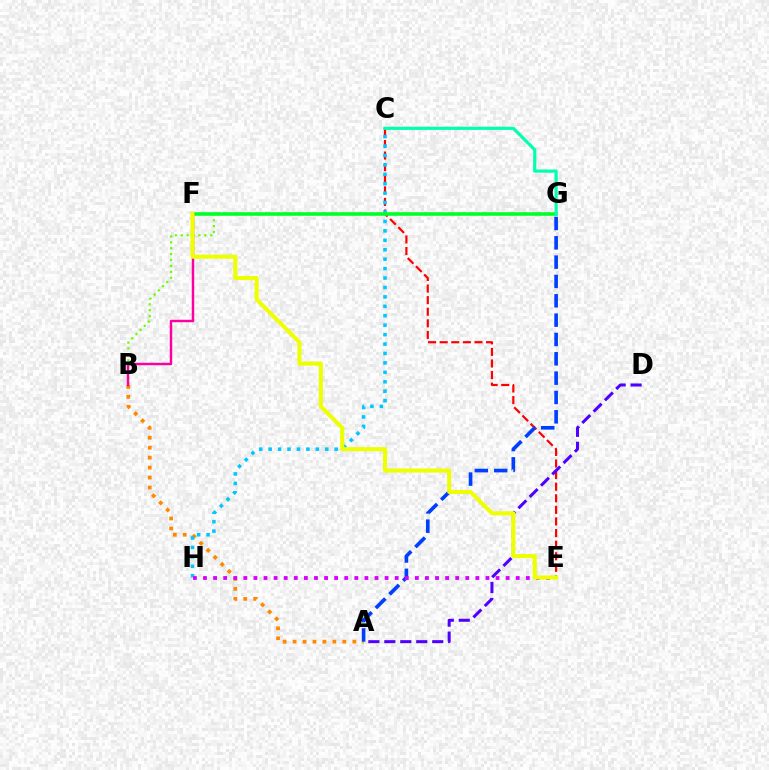{('C', 'E'): [{'color': '#ff0000', 'line_style': 'dashed', 'thickness': 1.57}], ('A', 'B'): [{'color': '#ff8800', 'line_style': 'dotted', 'thickness': 2.7}], ('C', 'H'): [{'color': '#00c7ff', 'line_style': 'dotted', 'thickness': 2.56}], ('A', 'D'): [{'color': '#4f00ff', 'line_style': 'dashed', 'thickness': 2.17}], ('A', 'G'): [{'color': '#003fff', 'line_style': 'dashed', 'thickness': 2.63}], ('B', 'G'): [{'color': '#66ff00', 'line_style': 'dotted', 'thickness': 1.6}], ('F', 'G'): [{'color': '#00ff27', 'line_style': 'solid', 'thickness': 2.57}], ('B', 'F'): [{'color': '#ff00a0', 'line_style': 'solid', 'thickness': 1.77}], ('C', 'G'): [{'color': '#00ffaf', 'line_style': 'solid', 'thickness': 2.27}], ('E', 'H'): [{'color': '#d600ff', 'line_style': 'dotted', 'thickness': 2.74}], ('E', 'F'): [{'color': '#eeff00', 'line_style': 'solid', 'thickness': 2.94}]}